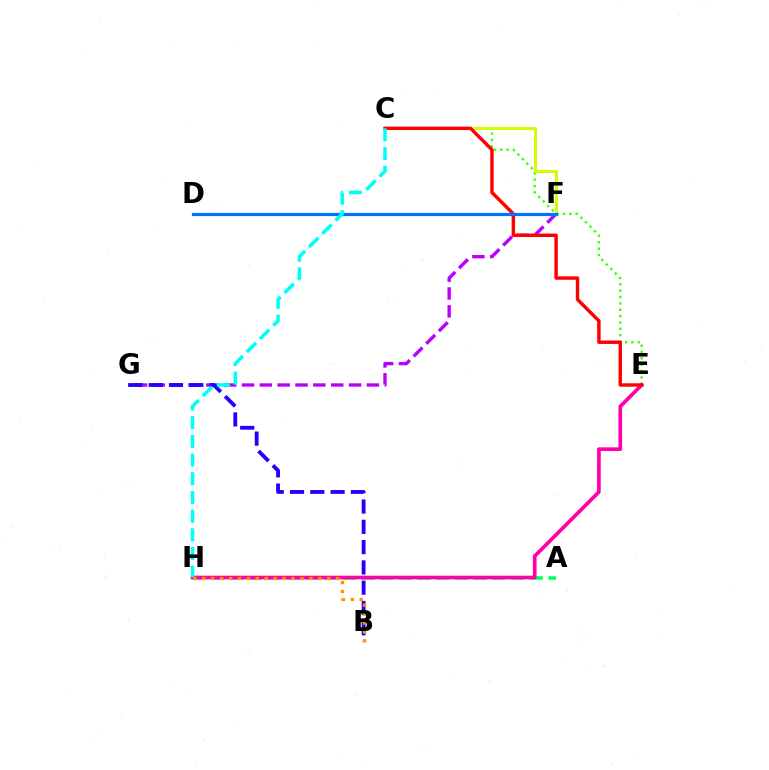{('C', 'E'): [{'color': '#3dff00', 'line_style': 'dotted', 'thickness': 1.73}, {'color': '#ff0000', 'line_style': 'solid', 'thickness': 2.46}], ('A', 'H'): [{'color': '#00ff5c', 'line_style': 'dashed', 'thickness': 2.54}], ('C', 'F'): [{'color': '#d1ff00', 'line_style': 'solid', 'thickness': 2.16}], ('F', 'G'): [{'color': '#b900ff', 'line_style': 'dashed', 'thickness': 2.42}], ('B', 'G'): [{'color': '#2500ff', 'line_style': 'dashed', 'thickness': 2.76}], ('E', 'H'): [{'color': '#ff00ac', 'line_style': 'solid', 'thickness': 2.65}], ('D', 'F'): [{'color': '#0074ff', 'line_style': 'solid', 'thickness': 2.31}], ('C', 'H'): [{'color': '#00fff6', 'line_style': 'dashed', 'thickness': 2.54}], ('B', 'H'): [{'color': '#ff9400', 'line_style': 'dotted', 'thickness': 2.42}]}